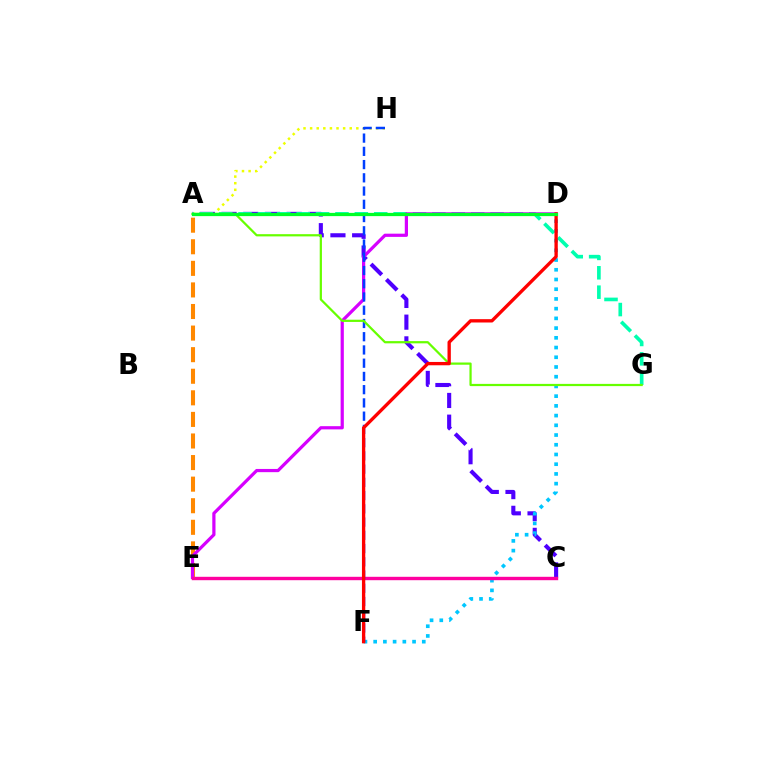{('A', 'H'): [{'color': '#eeff00', 'line_style': 'dotted', 'thickness': 1.79}], ('A', 'C'): [{'color': '#4f00ff', 'line_style': 'dashed', 'thickness': 2.95}], ('A', 'E'): [{'color': '#ff8800', 'line_style': 'dashed', 'thickness': 2.93}], ('A', 'G'): [{'color': '#00ffaf', 'line_style': 'dashed', 'thickness': 2.63}, {'color': '#66ff00', 'line_style': 'solid', 'thickness': 1.6}], ('D', 'E'): [{'color': '#d600ff', 'line_style': 'solid', 'thickness': 2.31}], ('D', 'F'): [{'color': '#00c7ff', 'line_style': 'dotted', 'thickness': 2.64}, {'color': '#ff0000', 'line_style': 'solid', 'thickness': 2.4}], ('C', 'E'): [{'color': '#ff00a0', 'line_style': 'solid', 'thickness': 2.45}], ('F', 'H'): [{'color': '#003fff', 'line_style': 'dashed', 'thickness': 1.8}], ('A', 'D'): [{'color': '#00ff27', 'line_style': 'solid', 'thickness': 2.33}]}